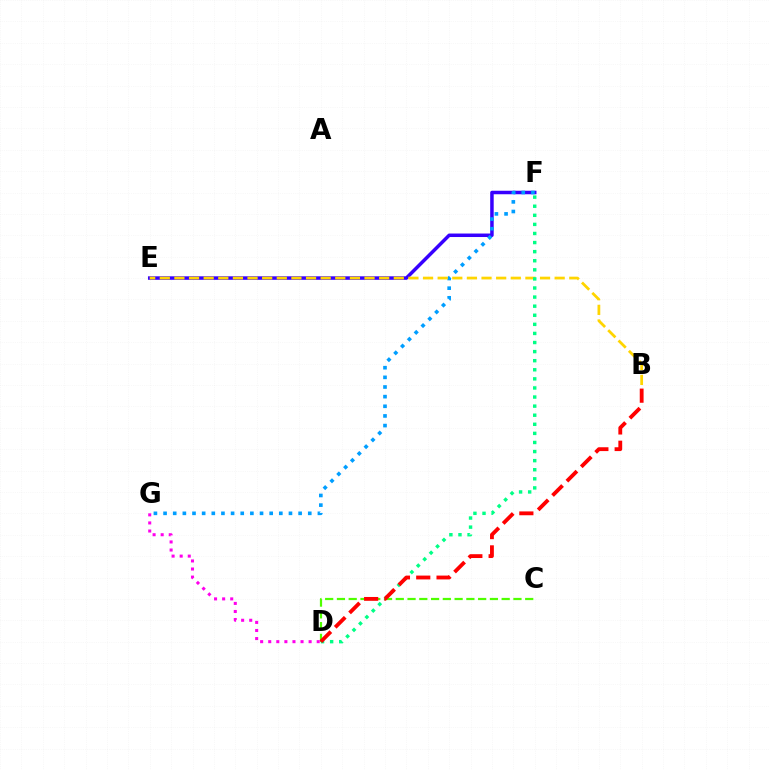{('E', 'F'): [{'color': '#3700ff', 'line_style': 'solid', 'thickness': 2.52}], ('C', 'D'): [{'color': '#4fff00', 'line_style': 'dashed', 'thickness': 1.6}], ('F', 'G'): [{'color': '#009eff', 'line_style': 'dotted', 'thickness': 2.62}], ('B', 'E'): [{'color': '#ffd500', 'line_style': 'dashed', 'thickness': 1.99}], ('D', 'F'): [{'color': '#00ff86', 'line_style': 'dotted', 'thickness': 2.47}], ('B', 'D'): [{'color': '#ff0000', 'line_style': 'dashed', 'thickness': 2.76}], ('D', 'G'): [{'color': '#ff00ed', 'line_style': 'dotted', 'thickness': 2.19}]}